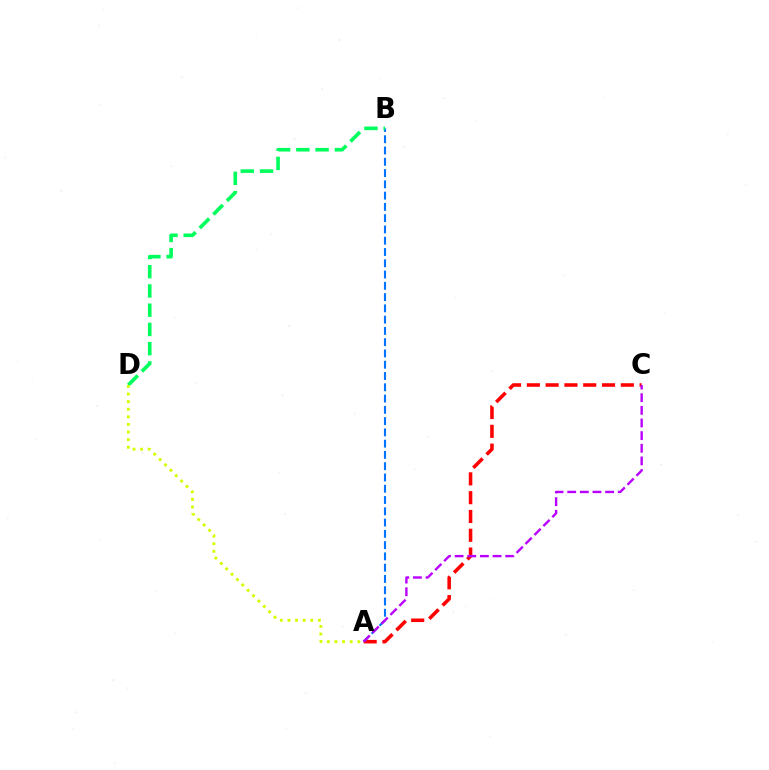{('A', 'C'): [{'color': '#ff0000', 'line_style': 'dashed', 'thickness': 2.55}, {'color': '#b900ff', 'line_style': 'dashed', 'thickness': 1.72}], ('A', 'B'): [{'color': '#0074ff', 'line_style': 'dashed', 'thickness': 1.53}], ('B', 'D'): [{'color': '#00ff5c', 'line_style': 'dashed', 'thickness': 2.61}], ('A', 'D'): [{'color': '#d1ff00', 'line_style': 'dotted', 'thickness': 2.07}]}